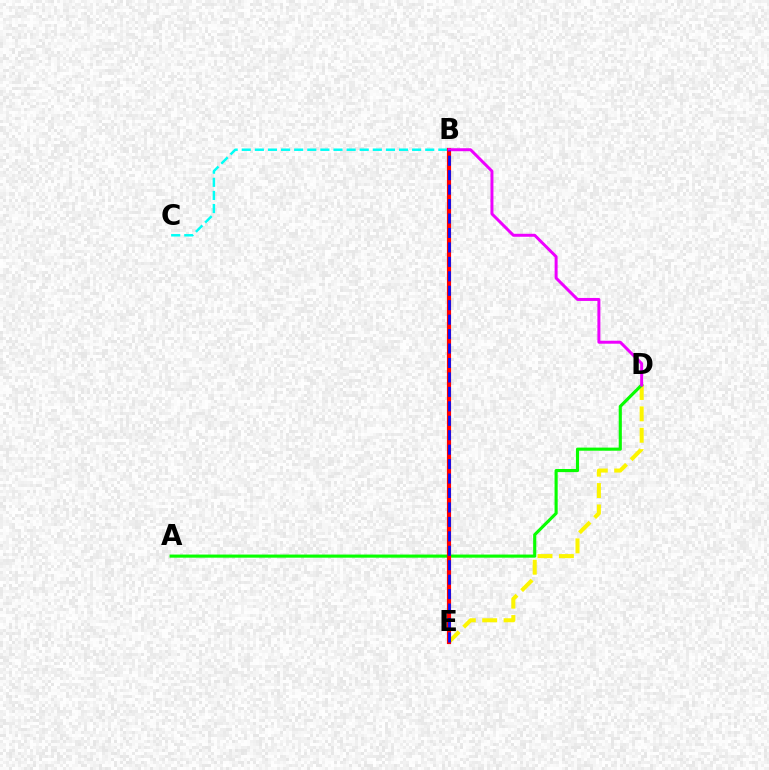{('D', 'E'): [{'color': '#fcf500', 'line_style': 'dashed', 'thickness': 2.91}], ('A', 'D'): [{'color': '#08ff00', 'line_style': 'solid', 'thickness': 2.25}], ('B', 'C'): [{'color': '#00fff6', 'line_style': 'dashed', 'thickness': 1.78}], ('B', 'E'): [{'color': '#ff0000', 'line_style': 'solid', 'thickness': 3.0}, {'color': '#0010ff', 'line_style': 'dashed', 'thickness': 1.96}], ('B', 'D'): [{'color': '#ee00ff', 'line_style': 'solid', 'thickness': 2.14}]}